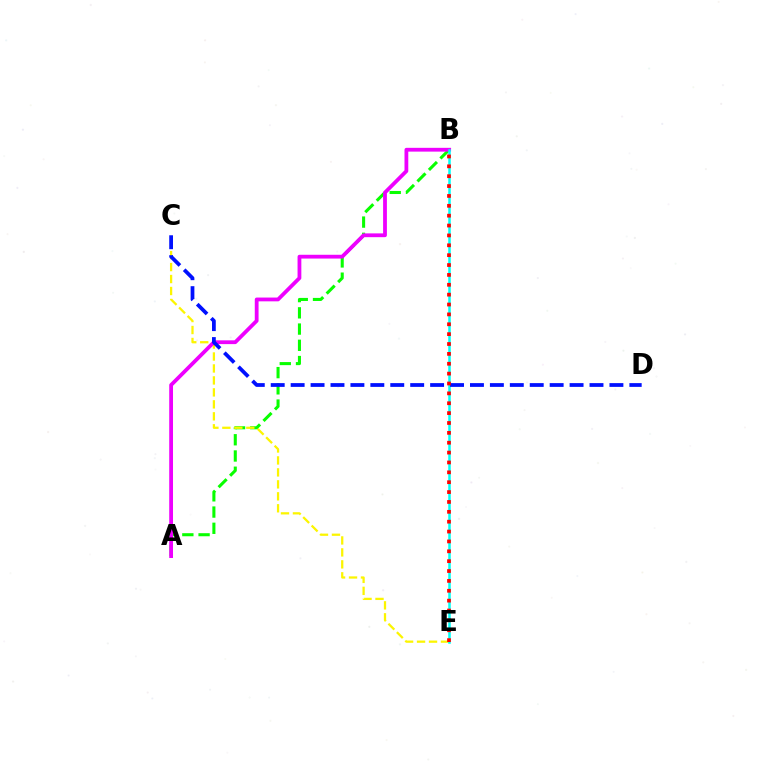{('A', 'B'): [{'color': '#08ff00', 'line_style': 'dashed', 'thickness': 2.21}, {'color': '#ee00ff', 'line_style': 'solid', 'thickness': 2.73}], ('C', 'E'): [{'color': '#fcf500', 'line_style': 'dashed', 'thickness': 1.63}], ('B', 'E'): [{'color': '#00fff6', 'line_style': 'solid', 'thickness': 1.82}, {'color': '#ff0000', 'line_style': 'dotted', 'thickness': 2.68}], ('C', 'D'): [{'color': '#0010ff', 'line_style': 'dashed', 'thickness': 2.71}]}